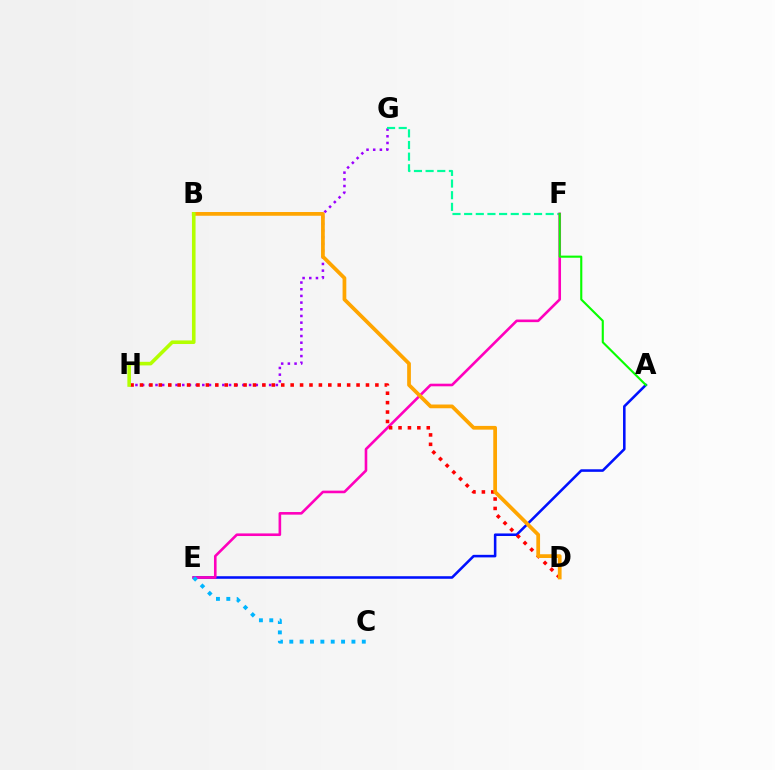{('G', 'H'): [{'color': '#9b00ff', 'line_style': 'dotted', 'thickness': 1.82}], ('F', 'G'): [{'color': '#00ff9d', 'line_style': 'dashed', 'thickness': 1.58}], ('A', 'E'): [{'color': '#0010ff', 'line_style': 'solid', 'thickness': 1.84}], ('E', 'F'): [{'color': '#ff00bd', 'line_style': 'solid', 'thickness': 1.88}], ('A', 'F'): [{'color': '#08ff00', 'line_style': 'solid', 'thickness': 1.53}], ('C', 'E'): [{'color': '#00b5ff', 'line_style': 'dotted', 'thickness': 2.81}], ('D', 'H'): [{'color': '#ff0000', 'line_style': 'dotted', 'thickness': 2.56}], ('B', 'D'): [{'color': '#ffa500', 'line_style': 'solid', 'thickness': 2.69}], ('B', 'H'): [{'color': '#b3ff00', 'line_style': 'solid', 'thickness': 2.59}]}